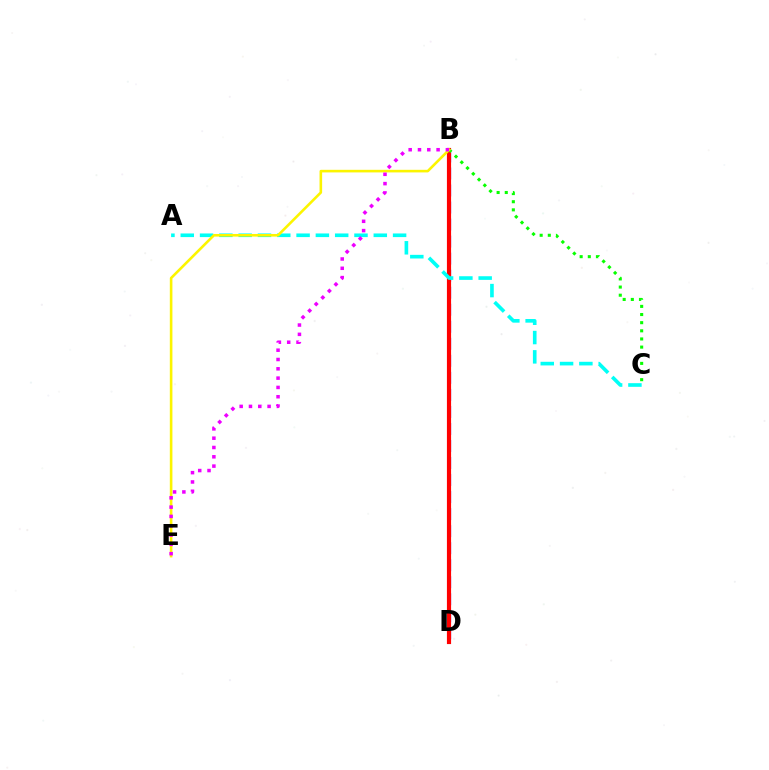{('B', 'D'): [{'color': '#0010ff', 'line_style': 'dashed', 'thickness': 2.31}, {'color': '#ff0000', 'line_style': 'solid', 'thickness': 3.0}], ('B', 'C'): [{'color': '#08ff00', 'line_style': 'dotted', 'thickness': 2.21}], ('A', 'C'): [{'color': '#00fff6', 'line_style': 'dashed', 'thickness': 2.62}], ('B', 'E'): [{'color': '#fcf500', 'line_style': 'solid', 'thickness': 1.87}, {'color': '#ee00ff', 'line_style': 'dotted', 'thickness': 2.53}]}